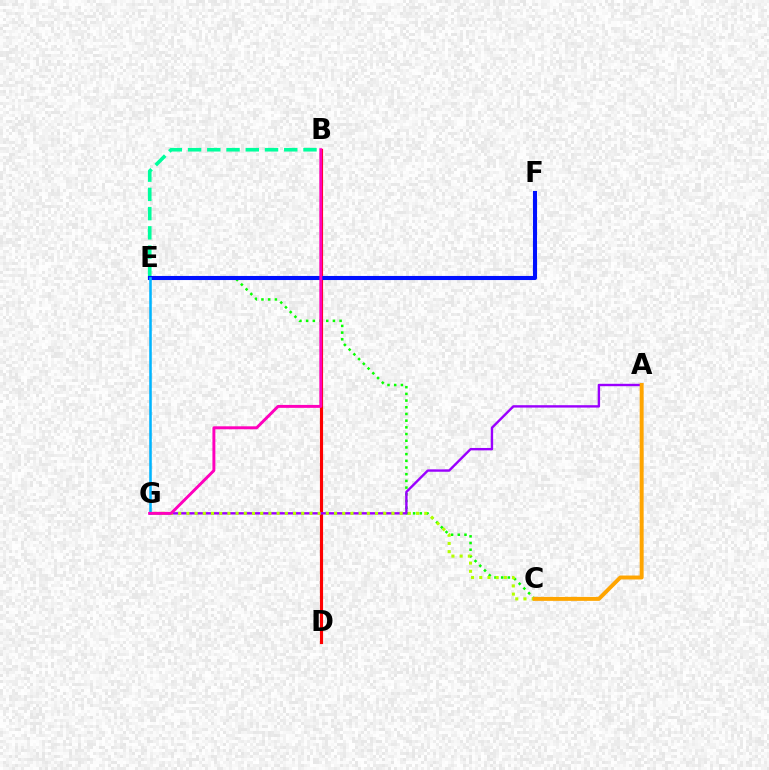{('C', 'E'): [{'color': '#08ff00', 'line_style': 'dotted', 'thickness': 1.82}], ('B', 'D'): [{'color': '#ff0000', 'line_style': 'solid', 'thickness': 2.26}], ('A', 'G'): [{'color': '#9b00ff', 'line_style': 'solid', 'thickness': 1.73}], ('B', 'E'): [{'color': '#00ff9d', 'line_style': 'dashed', 'thickness': 2.61}], ('C', 'G'): [{'color': '#b3ff00', 'line_style': 'dotted', 'thickness': 2.23}], ('A', 'C'): [{'color': '#ffa500', 'line_style': 'solid', 'thickness': 2.84}], ('E', 'F'): [{'color': '#0010ff', 'line_style': 'solid', 'thickness': 2.94}], ('E', 'G'): [{'color': '#00b5ff', 'line_style': 'solid', 'thickness': 1.85}], ('B', 'G'): [{'color': '#ff00bd', 'line_style': 'solid', 'thickness': 2.11}]}